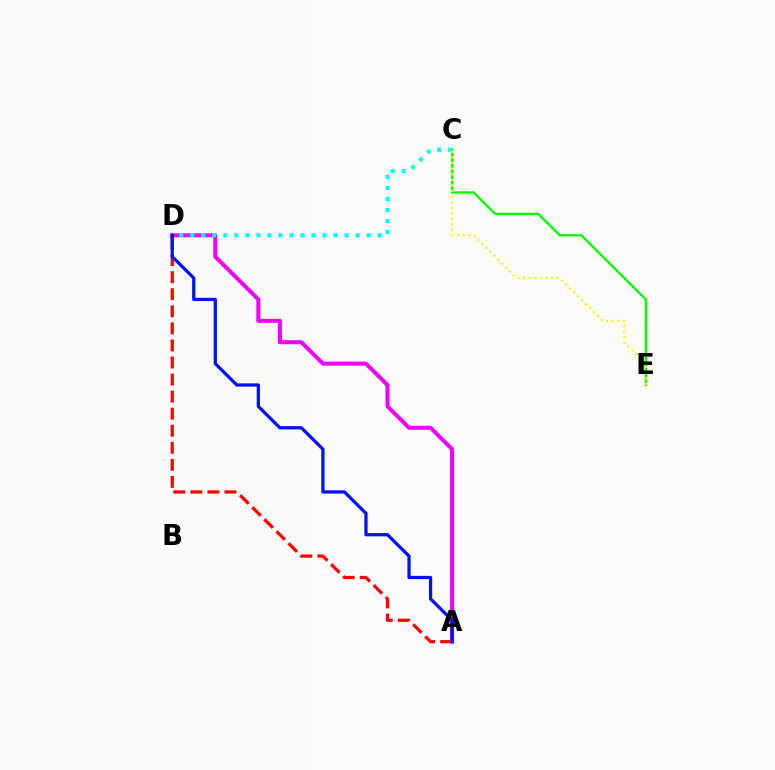{('A', 'D'): [{'color': '#ee00ff', 'line_style': 'solid', 'thickness': 2.88}, {'color': '#ff0000', 'line_style': 'dashed', 'thickness': 2.32}, {'color': '#0010ff', 'line_style': 'solid', 'thickness': 2.33}], ('C', 'E'): [{'color': '#08ff00', 'line_style': 'solid', 'thickness': 1.74}, {'color': '#fcf500', 'line_style': 'dotted', 'thickness': 1.52}], ('C', 'D'): [{'color': '#00fff6', 'line_style': 'dotted', 'thickness': 3.0}]}